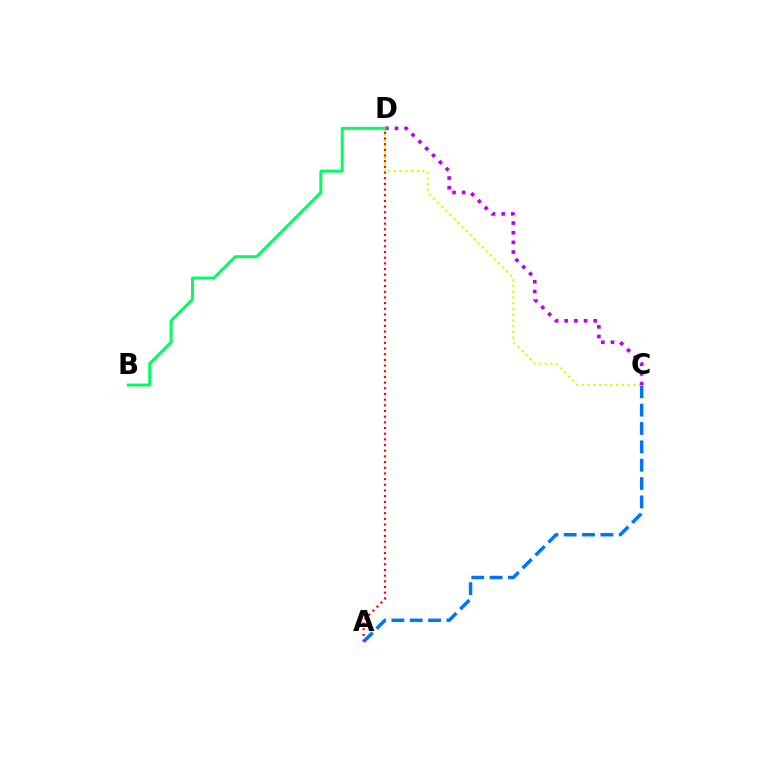{('A', 'C'): [{'color': '#0074ff', 'line_style': 'dashed', 'thickness': 2.49}], ('C', 'D'): [{'color': '#d1ff00', 'line_style': 'dotted', 'thickness': 1.56}, {'color': '#b900ff', 'line_style': 'dotted', 'thickness': 2.63}], ('A', 'D'): [{'color': '#ff0000', 'line_style': 'dotted', 'thickness': 1.54}], ('B', 'D'): [{'color': '#00ff5c', 'line_style': 'solid', 'thickness': 2.14}]}